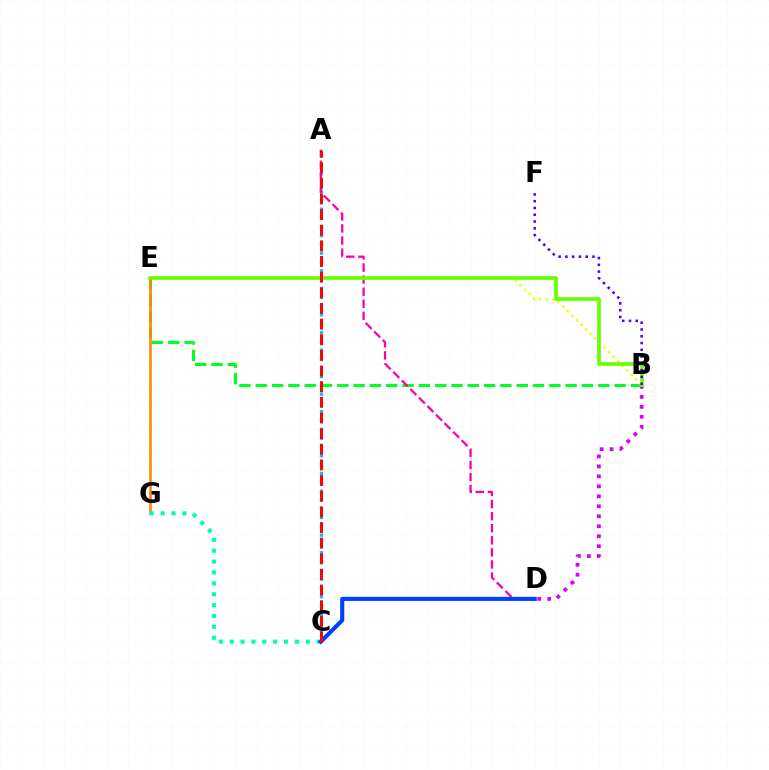{('A', 'C'): [{'color': '#00c7ff', 'line_style': 'dotted', 'thickness': 2.39}, {'color': '#ff0000', 'line_style': 'dashed', 'thickness': 2.13}], ('B', 'D'): [{'color': '#d600ff', 'line_style': 'dotted', 'thickness': 2.71}], ('B', 'E'): [{'color': '#00ff27', 'line_style': 'dashed', 'thickness': 2.22}, {'color': '#eeff00', 'line_style': 'dotted', 'thickness': 1.75}, {'color': '#66ff00', 'line_style': 'solid', 'thickness': 2.63}], ('E', 'G'): [{'color': '#ff8800', 'line_style': 'solid', 'thickness': 1.91}], ('A', 'D'): [{'color': '#ff00a0', 'line_style': 'dashed', 'thickness': 1.64}], ('C', 'G'): [{'color': '#00ffaf', 'line_style': 'dotted', 'thickness': 2.95}], ('C', 'D'): [{'color': '#003fff', 'line_style': 'solid', 'thickness': 2.95}], ('B', 'F'): [{'color': '#4f00ff', 'line_style': 'dotted', 'thickness': 1.84}]}